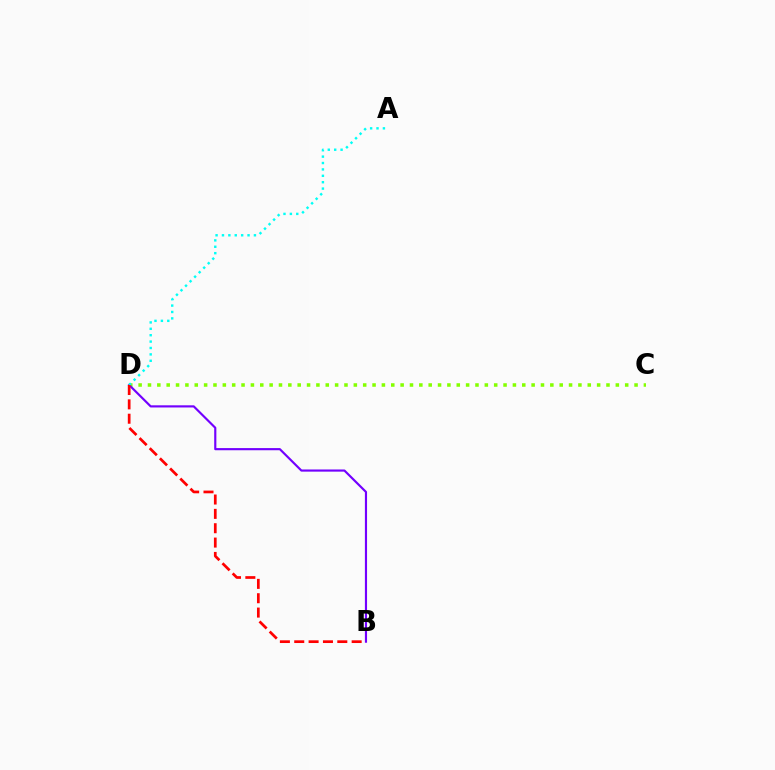{('C', 'D'): [{'color': '#84ff00', 'line_style': 'dotted', 'thickness': 2.54}], ('B', 'D'): [{'color': '#7200ff', 'line_style': 'solid', 'thickness': 1.55}, {'color': '#ff0000', 'line_style': 'dashed', 'thickness': 1.95}], ('A', 'D'): [{'color': '#00fff6', 'line_style': 'dotted', 'thickness': 1.74}]}